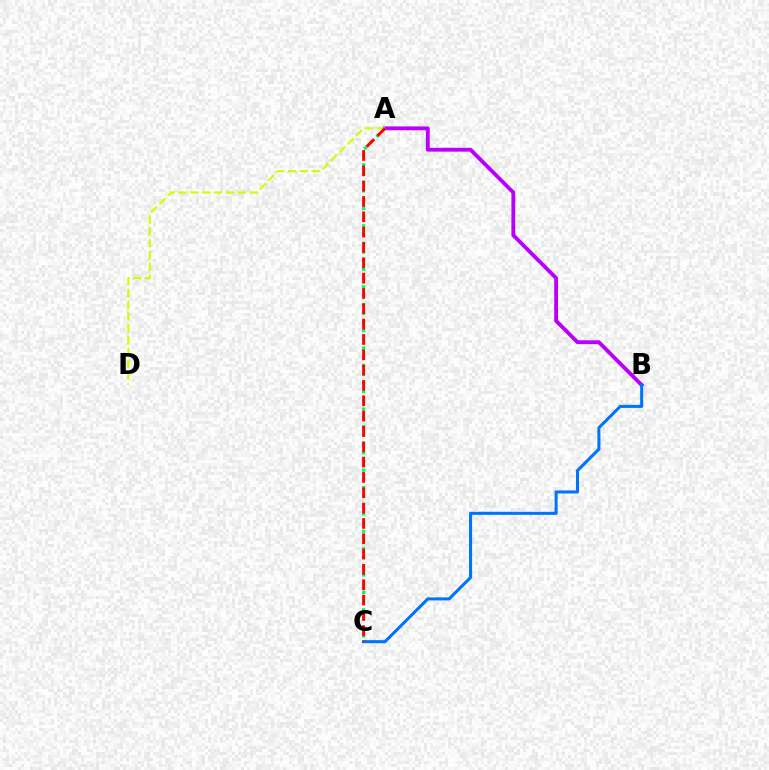{('A', 'B'): [{'color': '#b900ff', 'line_style': 'solid', 'thickness': 2.78}], ('B', 'C'): [{'color': '#0074ff', 'line_style': 'solid', 'thickness': 2.2}], ('A', 'D'): [{'color': '#d1ff00', 'line_style': 'dashed', 'thickness': 1.61}], ('A', 'C'): [{'color': '#00ff5c', 'line_style': 'dotted', 'thickness': 2.37}, {'color': '#ff0000', 'line_style': 'dashed', 'thickness': 2.08}]}